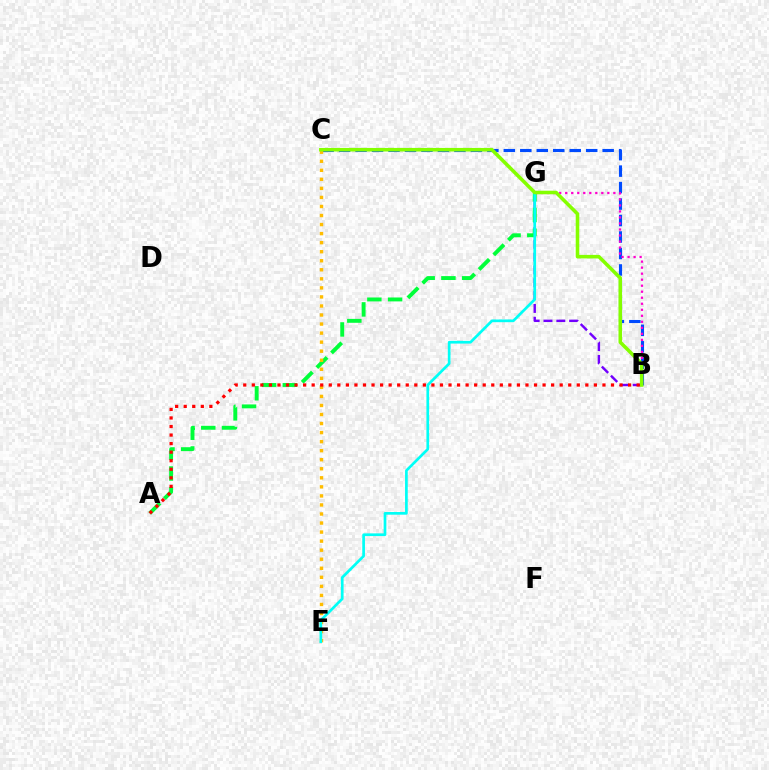{('B', 'C'): [{'color': '#004bff', 'line_style': 'dashed', 'thickness': 2.24}, {'color': '#84ff00', 'line_style': 'solid', 'thickness': 2.56}], ('B', 'G'): [{'color': '#ff00cf', 'line_style': 'dotted', 'thickness': 1.63}, {'color': '#7200ff', 'line_style': 'dashed', 'thickness': 1.74}], ('A', 'G'): [{'color': '#00ff39', 'line_style': 'dashed', 'thickness': 2.82}], ('C', 'E'): [{'color': '#ffbd00', 'line_style': 'dotted', 'thickness': 2.46}], ('E', 'G'): [{'color': '#00fff6', 'line_style': 'solid', 'thickness': 1.94}], ('A', 'B'): [{'color': '#ff0000', 'line_style': 'dotted', 'thickness': 2.32}]}